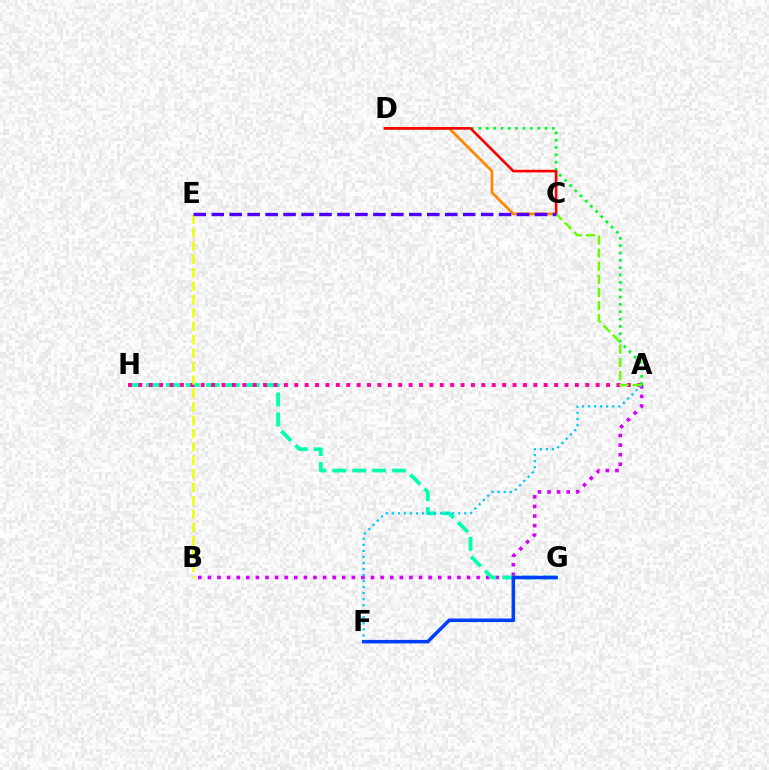{('A', 'B'): [{'color': '#d600ff', 'line_style': 'dotted', 'thickness': 2.61}], ('G', 'H'): [{'color': '#00ffaf', 'line_style': 'dashed', 'thickness': 2.71}], ('A', 'H'): [{'color': '#ff00a0', 'line_style': 'dotted', 'thickness': 2.82}], ('A', 'F'): [{'color': '#00c7ff', 'line_style': 'dotted', 'thickness': 1.64}], ('C', 'D'): [{'color': '#ff8800', 'line_style': 'solid', 'thickness': 1.99}, {'color': '#ff0000', 'line_style': 'solid', 'thickness': 1.89}], ('B', 'E'): [{'color': '#eeff00', 'line_style': 'dashed', 'thickness': 1.82}], ('A', 'D'): [{'color': '#00ff27', 'line_style': 'dotted', 'thickness': 1.99}], ('F', 'G'): [{'color': '#003fff', 'line_style': 'solid', 'thickness': 2.54}], ('A', 'C'): [{'color': '#66ff00', 'line_style': 'dashed', 'thickness': 1.78}], ('C', 'E'): [{'color': '#4f00ff', 'line_style': 'dashed', 'thickness': 2.44}]}